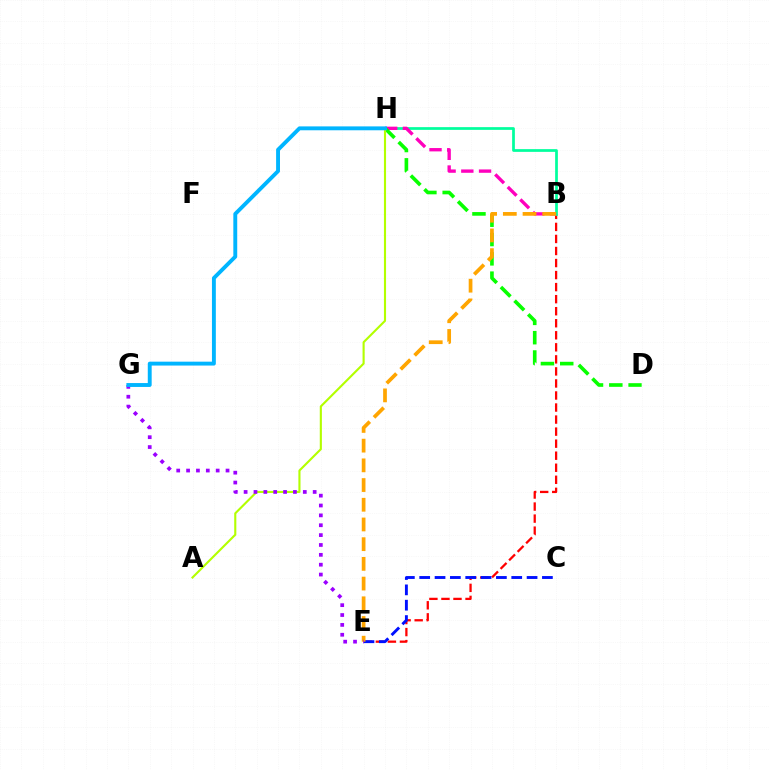{('B', 'E'): [{'color': '#ff0000', 'line_style': 'dashed', 'thickness': 1.64}, {'color': '#ffa500', 'line_style': 'dashed', 'thickness': 2.68}], ('B', 'H'): [{'color': '#00ff9d', 'line_style': 'solid', 'thickness': 1.96}, {'color': '#ff00bd', 'line_style': 'dashed', 'thickness': 2.41}], ('C', 'E'): [{'color': '#0010ff', 'line_style': 'dashed', 'thickness': 2.08}], ('D', 'H'): [{'color': '#08ff00', 'line_style': 'dashed', 'thickness': 2.62}], ('A', 'H'): [{'color': '#b3ff00', 'line_style': 'solid', 'thickness': 1.52}], ('E', 'G'): [{'color': '#9b00ff', 'line_style': 'dotted', 'thickness': 2.68}], ('G', 'H'): [{'color': '#00b5ff', 'line_style': 'solid', 'thickness': 2.8}]}